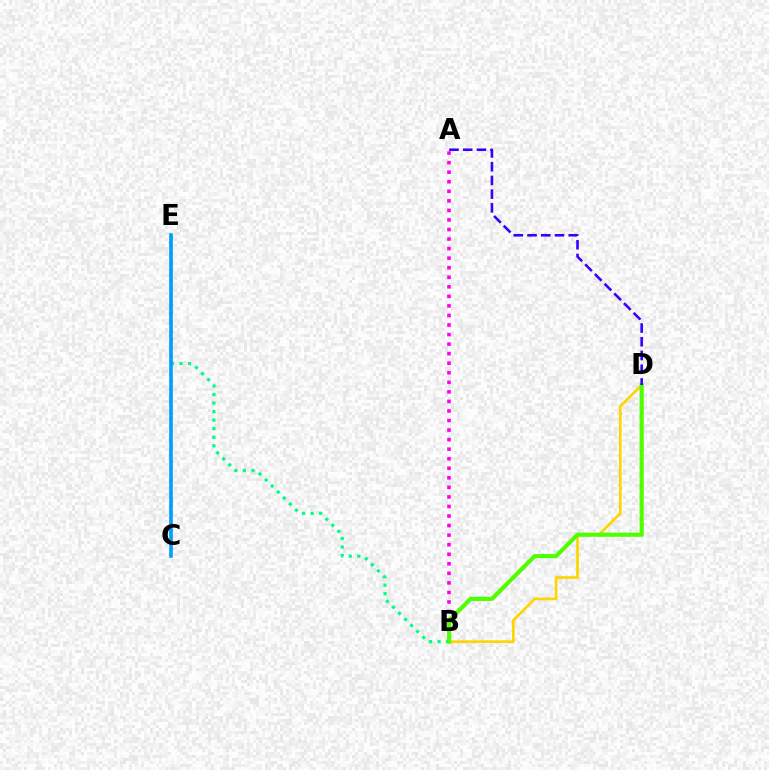{('C', 'E'): [{'color': '#ff0000', 'line_style': 'dotted', 'thickness': 1.68}, {'color': '#009eff', 'line_style': 'solid', 'thickness': 2.59}], ('B', 'D'): [{'color': '#ffd500', 'line_style': 'solid', 'thickness': 1.94}, {'color': '#4fff00', 'line_style': 'solid', 'thickness': 2.98}], ('B', 'E'): [{'color': '#00ff86', 'line_style': 'dotted', 'thickness': 2.32}], ('A', 'B'): [{'color': '#ff00ed', 'line_style': 'dotted', 'thickness': 2.6}], ('A', 'D'): [{'color': '#3700ff', 'line_style': 'dashed', 'thickness': 1.87}]}